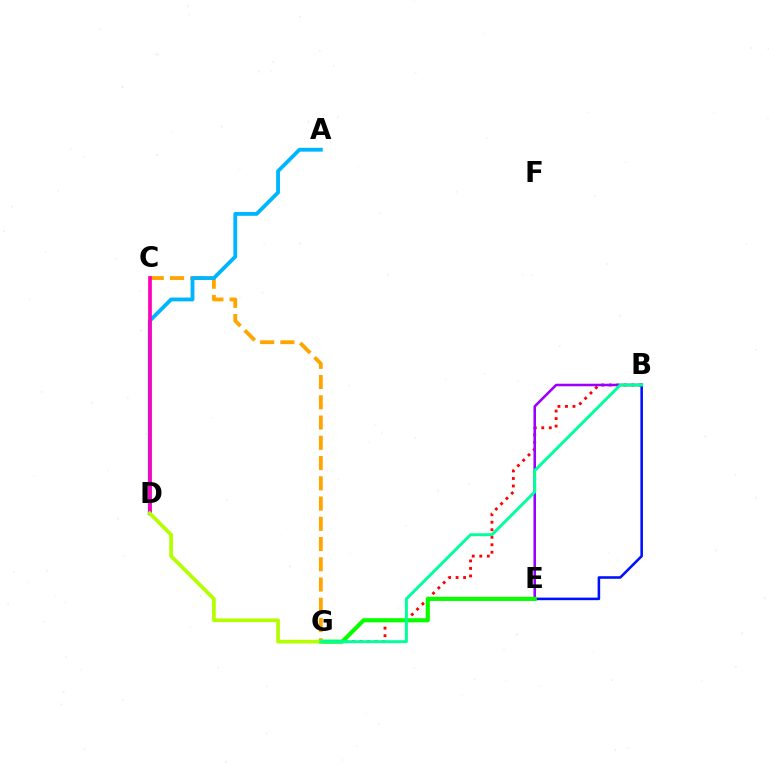{('B', 'G'): [{'color': '#ff0000', 'line_style': 'dotted', 'thickness': 2.04}, {'color': '#00ff9d', 'line_style': 'solid', 'thickness': 2.13}], ('B', 'E'): [{'color': '#9b00ff', 'line_style': 'solid', 'thickness': 1.84}, {'color': '#0010ff', 'line_style': 'solid', 'thickness': 1.85}], ('C', 'G'): [{'color': '#ffa500', 'line_style': 'dashed', 'thickness': 2.75}], ('A', 'D'): [{'color': '#00b5ff', 'line_style': 'solid', 'thickness': 2.76}], ('C', 'D'): [{'color': '#ff00bd', 'line_style': 'solid', 'thickness': 2.66}], ('E', 'G'): [{'color': '#08ff00', 'line_style': 'solid', 'thickness': 2.98}], ('D', 'G'): [{'color': '#b3ff00', 'line_style': 'solid', 'thickness': 2.66}]}